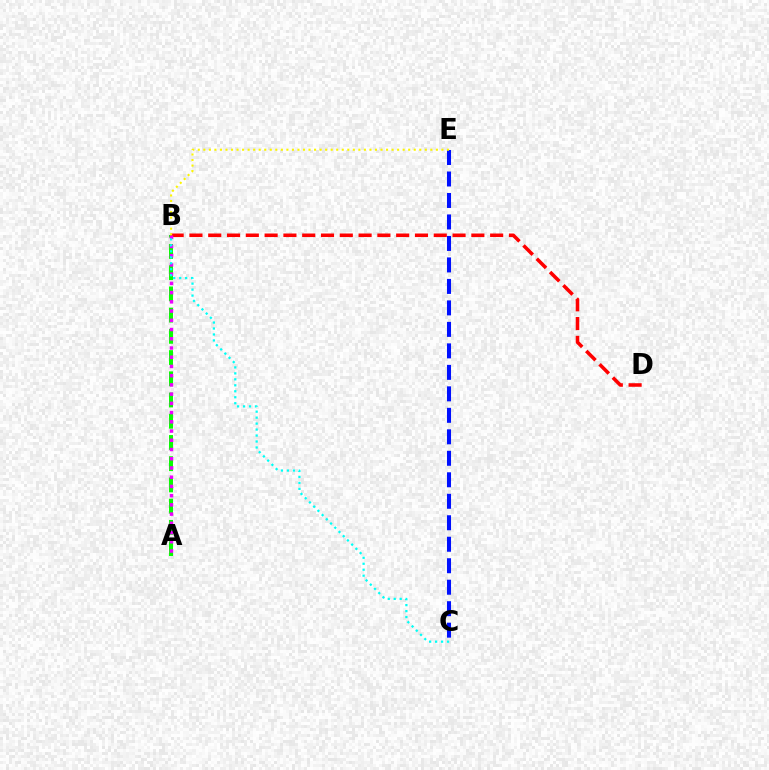{('A', 'B'): [{'color': '#08ff00', 'line_style': 'dashed', 'thickness': 2.88}, {'color': '#ee00ff', 'line_style': 'dotted', 'thickness': 2.51}], ('C', 'E'): [{'color': '#0010ff', 'line_style': 'dashed', 'thickness': 2.92}], ('B', 'D'): [{'color': '#ff0000', 'line_style': 'dashed', 'thickness': 2.55}], ('B', 'E'): [{'color': '#fcf500', 'line_style': 'dotted', 'thickness': 1.5}], ('B', 'C'): [{'color': '#00fff6', 'line_style': 'dotted', 'thickness': 1.62}]}